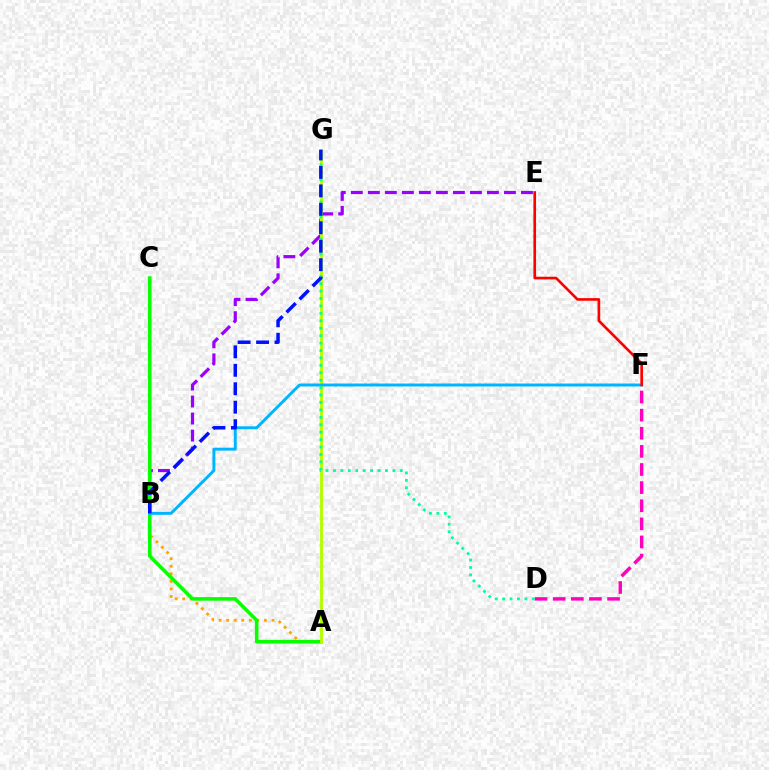{('B', 'E'): [{'color': '#9b00ff', 'line_style': 'dashed', 'thickness': 2.31}], ('A', 'B'): [{'color': '#ffa500', 'line_style': 'dotted', 'thickness': 2.05}], ('A', 'C'): [{'color': '#08ff00', 'line_style': 'solid', 'thickness': 2.58}], ('D', 'F'): [{'color': '#ff00bd', 'line_style': 'dashed', 'thickness': 2.46}], ('A', 'G'): [{'color': '#b3ff00', 'line_style': 'solid', 'thickness': 2.09}], ('B', 'F'): [{'color': '#00b5ff', 'line_style': 'solid', 'thickness': 2.13}], ('D', 'G'): [{'color': '#00ff9d', 'line_style': 'dotted', 'thickness': 2.02}], ('B', 'G'): [{'color': '#0010ff', 'line_style': 'dashed', 'thickness': 2.51}], ('E', 'F'): [{'color': '#ff0000', 'line_style': 'solid', 'thickness': 1.91}]}